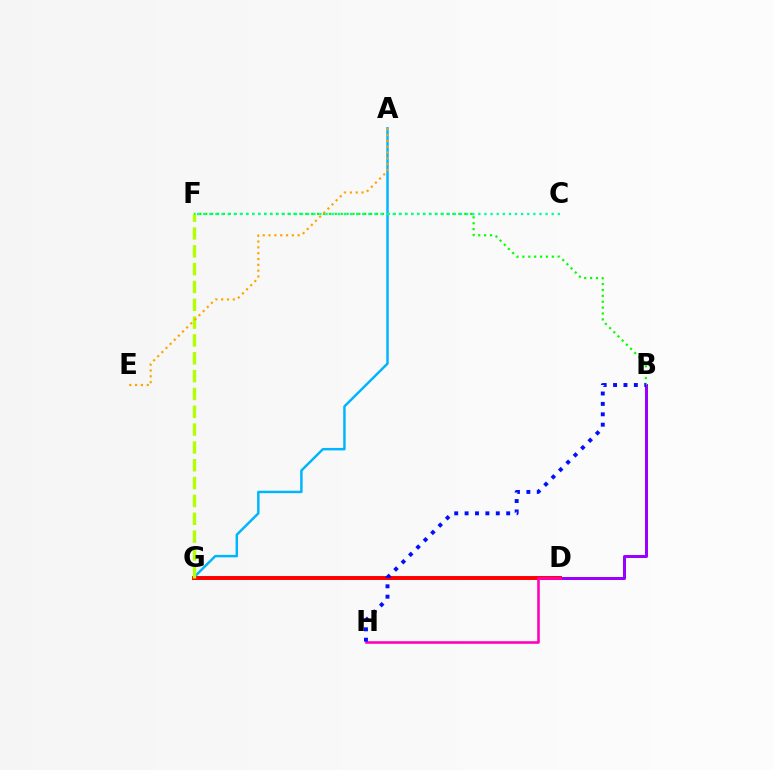{('A', 'G'): [{'color': '#00b5ff', 'line_style': 'solid', 'thickness': 1.78}], ('B', 'D'): [{'color': '#9b00ff', 'line_style': 'solid', 'thickness': 2.16}], ('B', 'F'): [{'color': '#08ff00', 'line_style': 'dotted', 'thickness': 1.6}], ('D', 'G'): [{'color': '#ff0000', 'line_style': 'solid', 'thickness': 2.83}], ('C', 'F'): [{'color': '#00ff9d', 'line_style': 'dotted', 'thickness': 1.66}], ('D', 'H'): [{'color': '#ff00bd', 'line_style': 'solid', 'thickness': 1.87}], ('B', 'H'): [{'color': '#0010ff', 'line_style': 'dotted', 'thickness': 2.82}], ('F', 'G'): [{'color': '#b3ff00', 'line_style': 'dashed', 'thickness': 2.42}], ('A', 'E'): [{'color': '#ffa500', 'line_style': 'dotted', 'thickness': 1.58}]}